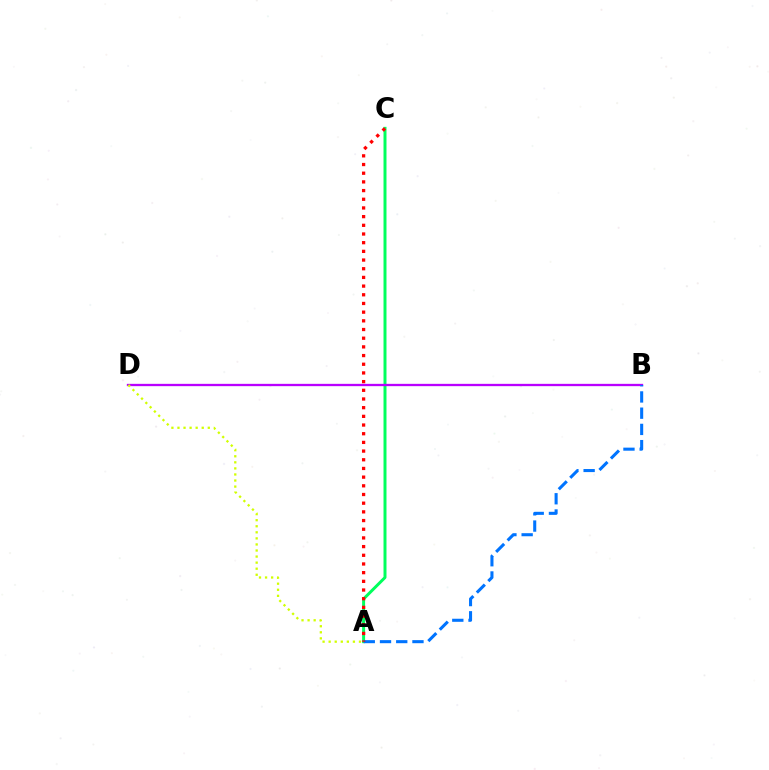{('A', 'C'): [{'color': '#00ff5c', 'line_style': 'solid', 'thickness': 2.14}, {'color': '#ff0000', 'line_style': 'dotted', 'thickness': 2.36}], ('B', 'D'): [{'color': '#b900ff', 'line_style': 'solid', 'thickness': 1.67}], ('A', 'D'): [{'color': '#d1ff00', 'line_style': 'dotted', 'thickness': 1.65}], ('A', 'B'): [{'color': '#0074ff', 'line_style': 'dashed', 'thickness': 2.2}]}